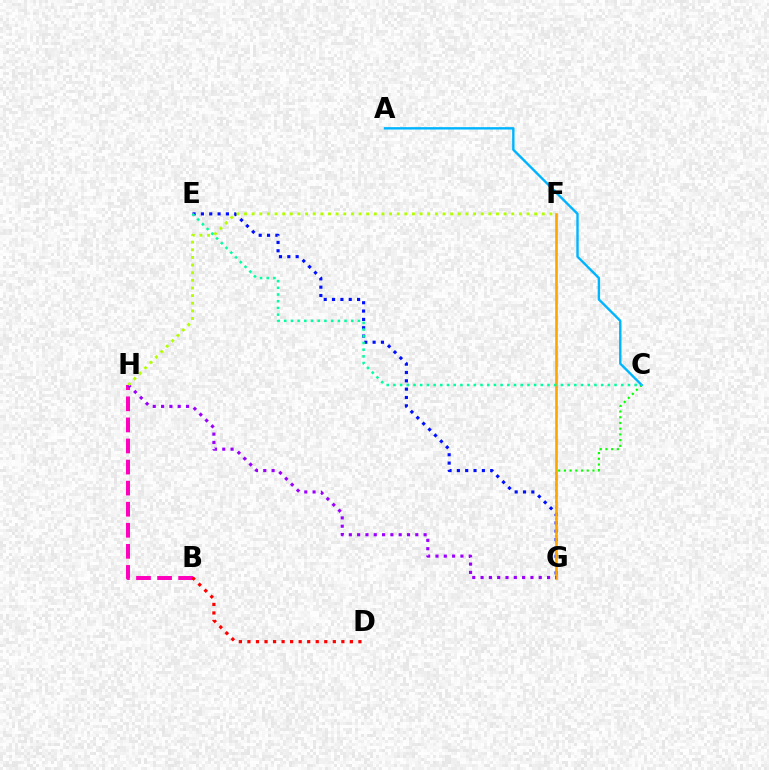{('B', 'H'): [{'color': '#ff00bd', 'line_style': 'dashed', 'thickness': 2.86}], ('C', 'G'): [{'color': '#08ff00', 'line_style': 'dotted', 'thickness': 1.55}], ('B', 'D'): [{'color': '#ff0000', 'line_style': 'dotted', 'thickness': 2.32}], ('E', 'G'): [{'color': '#0010ff', 'line_style': 'dotted', 'thickness': 2.26}], ('F', 'G'): [{'color': '#ffa500', 'line_style': 'solid', 'thickness': 1.9}], ('A', 'C'): [{'color': '#00b5ff', 'line_style': 'solid', 'thickness': 1.72}], ('G', 'H'): [{'color': '#9b00ff', 'line_style': 'dotted', 'thickness': 2.26}], ('C', 'E'): [{'color': '#00ff9d', 'line_style': 'dotted', 'thickness': 1.82}], ('F', 'H'): [{'color': '#b3ff00', 'line_style': 'dotted', 'thickness': 2.07}]}